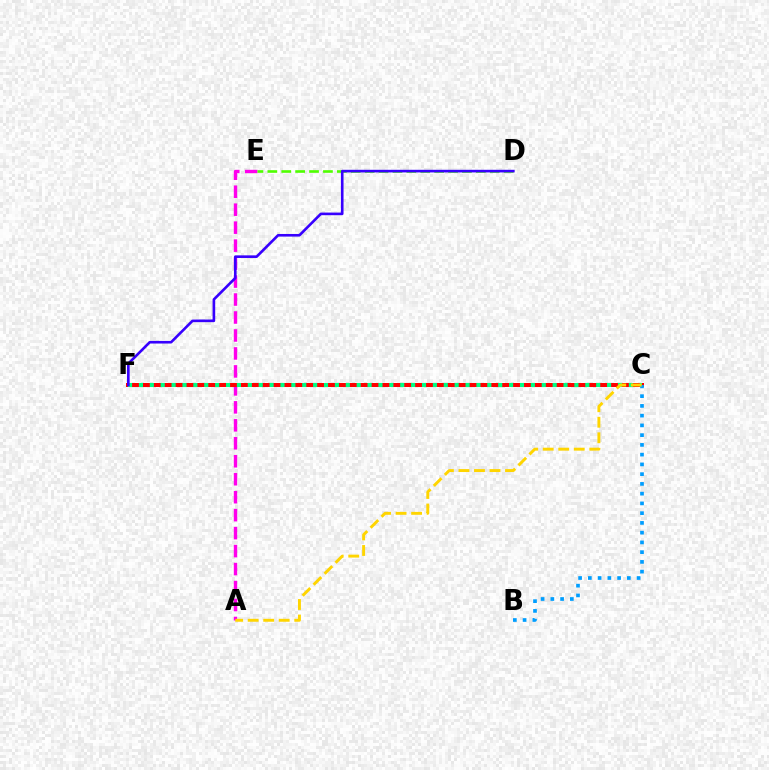{('A', 'E'): [{'color': '#ff00ed', 'line_style': 'dashed', 'thickness': 2.44}], ('D', 'E'): [{'color': '#4fff00', 'line_style': 'dashed', 'thickness': 1.89}], ('C', 'F'): [{'color': '#ff0000', 'line_style': 'solid', 'thickness': 2.89}, {'color': '#00ff86', 'line_style': 'dotted', 'thickness': 2.96}], ('D', 'F'): [{'color': '#3700ff', 'line_style': 'solid', 'thickness': 1.89}], ('B', 'C'): [{'color': '#009eff', 'line_style': 'dotted', 'thickness': 2.65}], ('A', 'C'): [{'color': '#ffd500', 'line_style': 'dashed', 'thickness': 2.11}]}